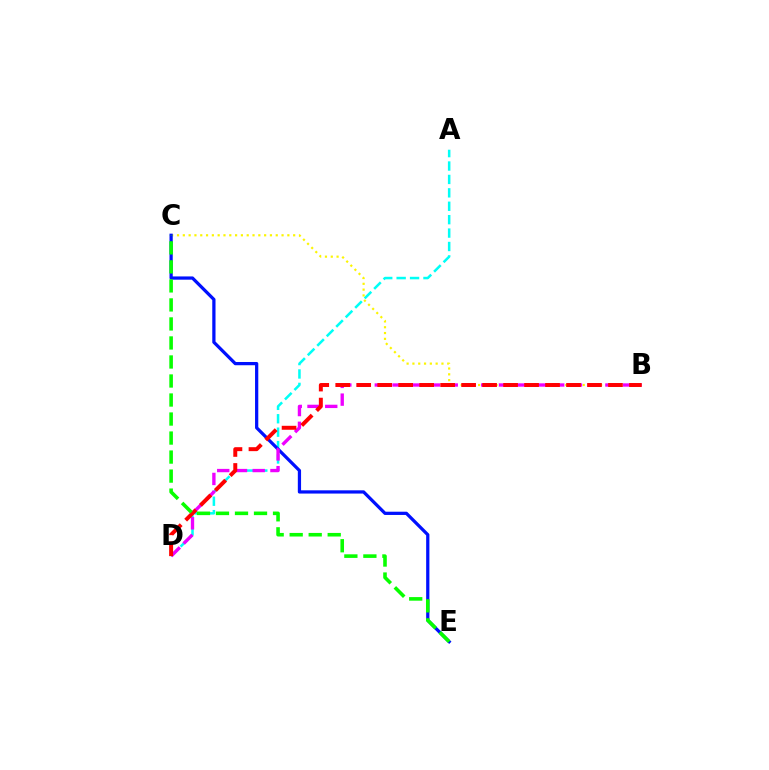{('A', 'D'): [{'color': '#00fff6', 'line_style': 'dashed', 'thickness': 1.82}], ('B', 'C'): [{'color': '#fcf500', 'line_style': 'dotted', 'thickness': 1.58}], ('C', 'E'): [{'color': '#0010ff', 'line_style': 'solid', 'thickness': 2.34}, {'color': '#08ff00', 'line_style': 'dashed', 'thickness': 2.58}], ('B', 'D'): [{'color': '#ee00ff', 'line_style': 'dashed', 'thickness': 2.41}, {'color': '#ff0000', 'line_style': 'dashed', 'thickness': 2.85}]}